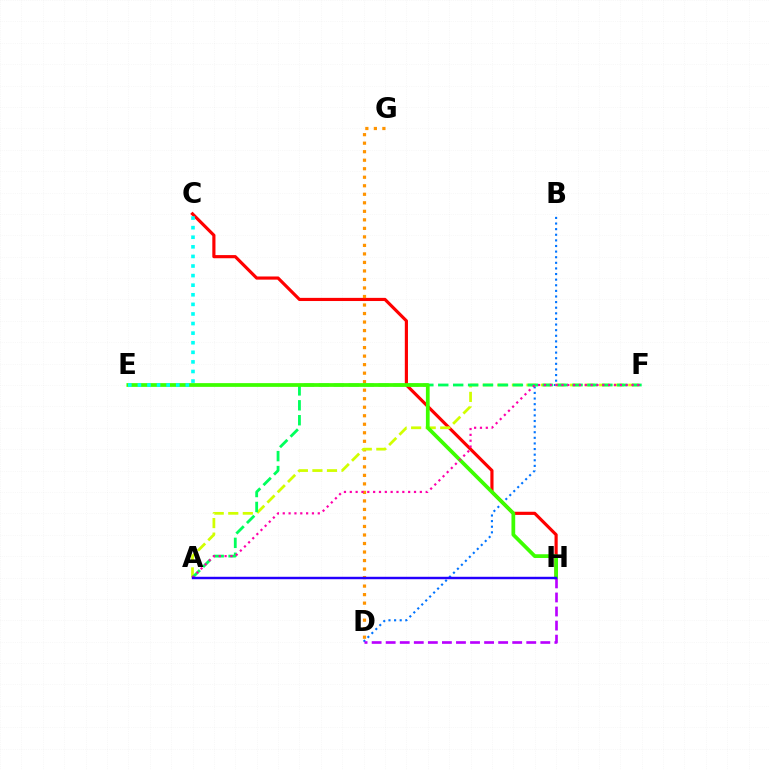{('C', 'H'): [{'color': '#ff0000', 'line_style': 'solid', 'thickness': 2.27}], ('B', 'D'): [{'color': '#0074ff', 'line_style': 'dotted', 'thickness': 1.52}], ('D', 'G'): [{'color': '#ff9400', 'line_style': 'dotted', 'thickness': 2.31}], ('A', 'F'): [{'color': '#d1ff00', 'line_style': 'dashed', 'thickness': 1.98}, {'color': '#00ff5c', 'line_style': 'dashed', 'thickness': 2.03}, {'color': '#ff00ac', 'line_style': 'dotted', 'thickness': 1.59}], ('E', 'H'): [{'color': '#3dff00', 'line_style': 'solid', 'thickness': 2.69}], ('D', 'H'): [{'color': '#b900ff', 'line_style': 'dashed', 'thickness': 1.91}], ('C', 'E'): [{'color': '#00fff6', 'line_style': 'dotted', 'thickness': 2.61}], ('A', 'H'): [{'color': '#2500ff', 'line_style': 'solid', 'thickness': 1.76}]}